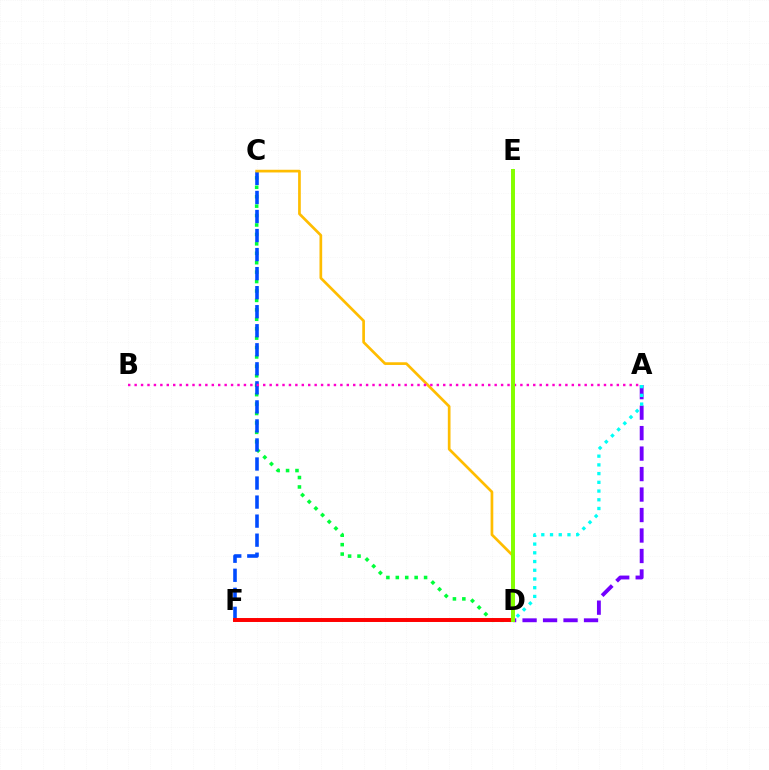{('A', 'D'): [{'color': '#7200ff', 'line_style': 'dashed', 'thickness': 2.78}, {'color': '#00fff6', 'line_style': 'dotted', 'thickness': 2.37}], ('C', 'D'): [{'color': '#00ff39', 'line_style': 'dotted', 'thickness': 2.56}, {'color': '#ffbd00', 'line_style': 'solid', 'thickness': 1.94}], ('C', 'F'): [{'color': '#004bff', 'line_style': 'dashed', 'thickness': 2.59}], ('D', 'F'): [{'color': '#ff0000', 'line_style': 'solid', 'thickness': 2.85}], ('A', 'B'): [{'color': '#ff00cf', 'line_style': 'dotted', 'thickness': 1.75}], ('D', 'E'): [{'color': '#84ff00', 'line_style': 'solid', 'thickness': 2.85}]}